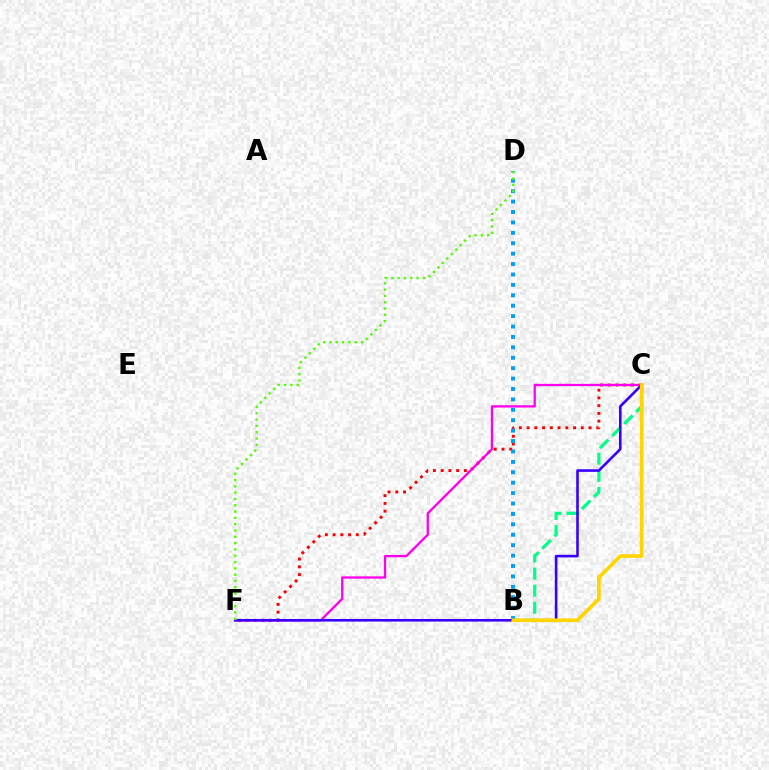{('C', 'F'): [{'color': '#ff0000', 'line_style': 'dotted', 'thickness': 2.1}, {'color': '#ff00ed', 'line_style': 'solid', 'thickness': 1.65}, {'color': '#3700ff', 'line_style': 'solid', 'thickness': 1.87}], ('B', 'C'): [{'color': '#00ff86', 'line_style': 'dashed', 'thickness': 2.32}, {'color': '#ffd500', 'line_style': 'solid', 'thickness': 2.64}], ('B', 'D'): [{'color': '#009eff', 'line_style': 'dotted', 'thickness': 2.83}], ('D', 'F'): [{'color': '#4fff00', 'line_style': 'dotted', 'thickness': 1.71}]}